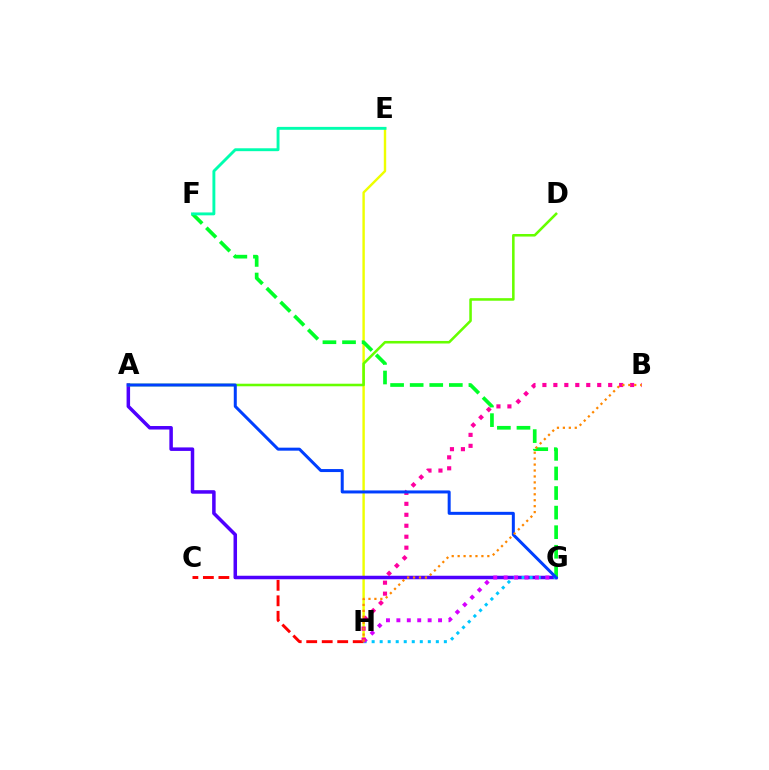{('E', 'H'): [{'color': '#eeff00', 'line_style': 'solid', 'thickness': 1.74}], ('C', 'H'): [{'color': '#ff0000', 'line_style': 'dashed', 'thickness': 2.11}], ('A', 'G'): [{'color': '#4f00ff', 'line_style': 'solid', 'thickness': 2.53}, {'color': '#003fff', 'line_style': 'solid', 'thickness': 2.16}], ('F', 'G'): [{'color': '#00ff27', 'line_style': 'dashed', 'thickness': 2.66}], ('G', 'H'): [{'color': '#00c7ff', 'line_style': 'dotted', 'thickness': 2.18}, {'color': '#d600ff', 'line_style': 'dotted', 'thickness': 2.83}], ('E', 'F'): [{'color': '#00ffaf', 'line_style': 'solid', 'thickness': 2.08}], ('B', 'H'): [{'color': '#ff00a0', 'line_style': 'dotted', 'thickness': 2.98}, {'color': '#ff8800', 'line_style': 'dotted', 'thickness': 1.61}], ('A', 'D'): [{'color': '#66ff00', 'line_style': 'solid', 'thickness': 1.84}]}